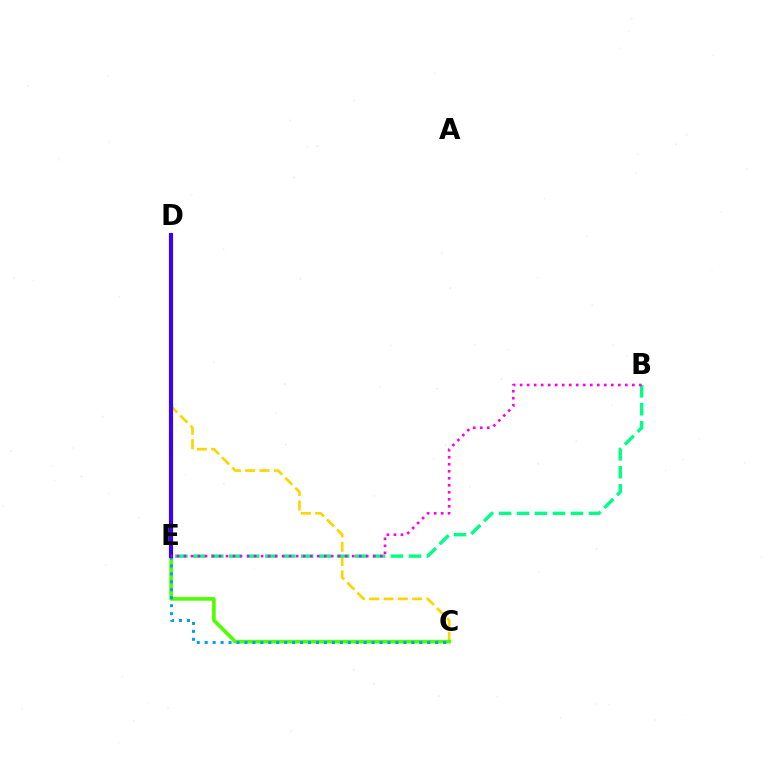{('C', 'D'): [{'color': '#ffd500', 'line_style': 'dashed', 'thickness': 1.94}], ('B', 'E'): [{'color': '#00ff86', 'line_style': 'dashed', 'thickness': 2.44}, {'color': '#ff00ed', 'line_style': 'dotted', 'thickness': 1.9}], ('C', 'E'): [{'color': '#4fff00', 'line_style': 'solid', 'thickness': 2.63}, {'color': '#009eff', 'line_style': 'dotted', 'thickness': 2.16}], ('D', 'E'): [{'color': '#ff0000', 'line_style': 'dotted', 'thickness': 2.71}, {'color': '#3700ff', 'line_style': 'solid', 'thickness': 2.98}]}